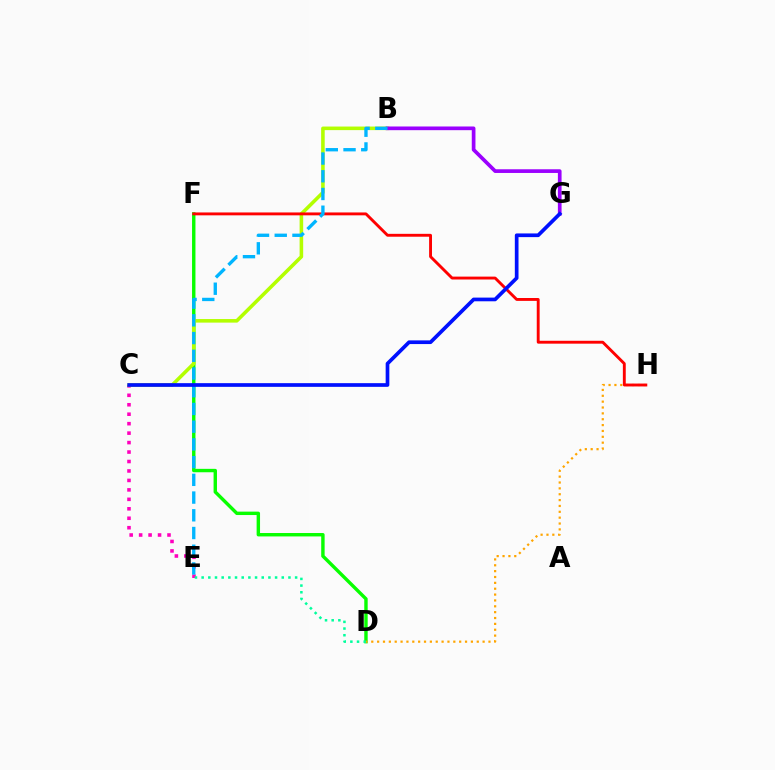{('D', 'F'): [{'color': '#08ff00', 'line_style': 'solid', 'thickness': 2.45}], ('C', 'E'): [{'color': '#ff00bd', 'line_style': 'dotted', 'thickness': 2.57}], ('D', 'E'): [{'color': '#00ff9d', 'line_style': 'dotted', 'thickness': 1.81}], ('D', 'H'): [{'color': '#ffa500', 'line_style': 'dotted', 'thickness': 1.59}], ('B', 'C'): [{'color': '#b3ff00', 'line_style': 'solid', 'thickness': 2.57}], ('F', 'H'): [{'color': '#ff0000', 'line_style': 'solid', 'thickness': 2.07}], ('B', 'G'): [{'color': '#9b00ff', 'line_style': 'solid', 'thickness': 2.66}], ('B', 'E'): [{'color': '#00b5ff', 'line_style': 'dashed', 'thickness': 2.41}], ('C', 'G'): [{'color': '#0010ff', 'line_style': 'solid', 'thickness': 2.66}]}